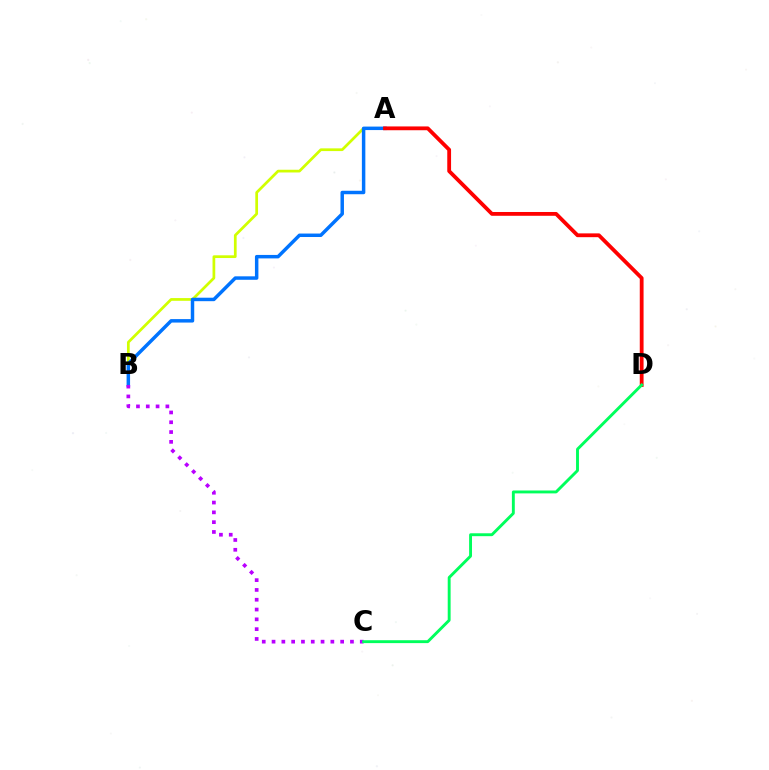{('A', 'B'): [{'color': '#d1ff00', 'line_style': 'solid', 'thickness': 1.96}, {'color': '#0074ff', 'line_style': 'solid', 'thickness': 2.5}], ('A', 'D'): [{'color': '#ff0000', 'line_style': 'solid', 'thickness': 2.74}], ('B', 'C'): [{'color': '#b900ff', 'line_style': 'dotted', 'thickness': 2.66}], ('C', 'D'): [{'color': '#00ff5c', 'line_style': 'solid', 'thickness': 2.08}]}